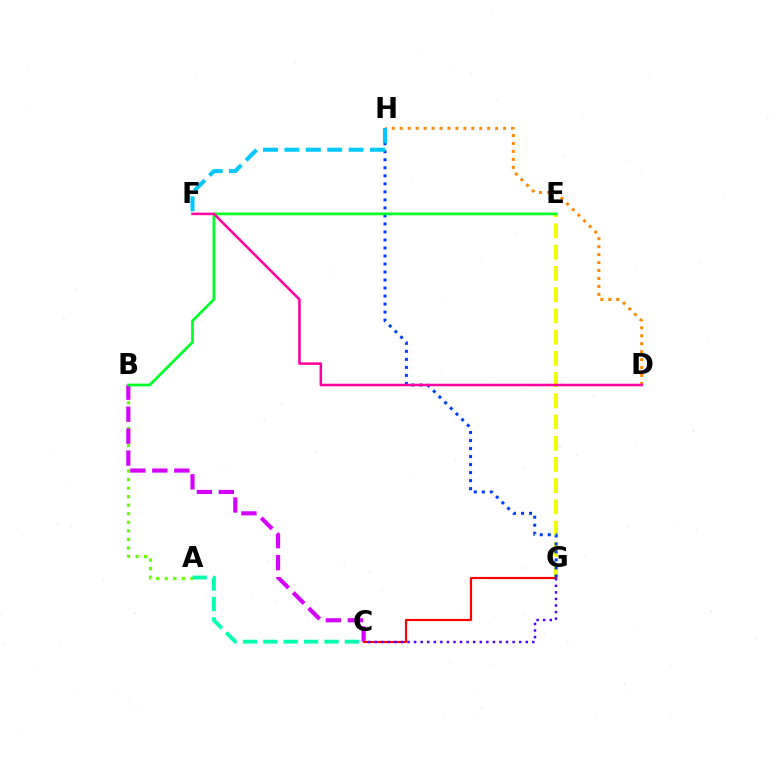{('E', 'G'): [{'color': '#eeff00', 'line_style': 'dashed', 'thickness': 2.88}], ('D', 'H'): [{'color': '#ff8800', 'line_style': 'dotted', 'thickness': 2.16}], ('A', 'B'): [{'color': '#66ff00', 'line_style': 'dotted', 'thickness': 2.32}], ('A', 'C'): [{'color': '#00ffaf', 'line_style': 'dashed', 'thickness': 2.77}], ('B', 'C'): [{'color': '#d600ff', 'line_style': 'dashed', 'thickness': 2.99}], ('C', 'G'): [{'color': '#ff0000', 'line_style': 'solid', 'thickness': 1.57}, {'color': '#4f00ff', 'line_style': 'dotted', 'thickness': 1.79}], ('G', 'H'): [{'color': '#003fff', 'line_style': 'dotted', 'thickness': 2.18}], ('B', 'E'): [{'color': '#00ff27', 'line_style': 'solid', 'thickness': 1.97}], ('D', 'F'): [{'color': '#ff00a0', 'line_style': 'solid', 'thickness': 1.82}], ('F', 'H'): [{'color': '#00c7ff', 'line_style': 'dashed', 'thickness': 2.91}]}